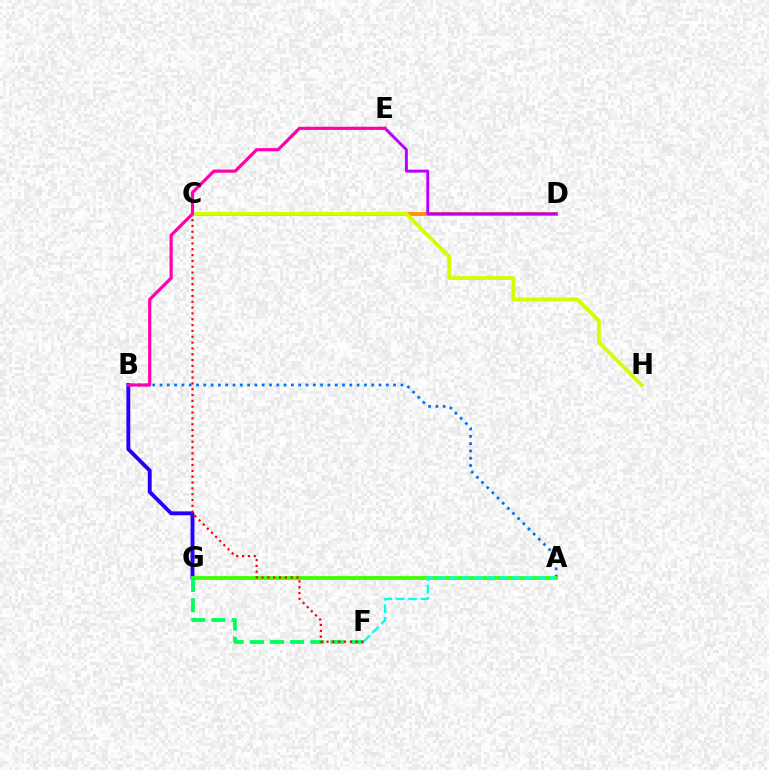{('C', 'D'): [{'color': '#ff9400', 'line_style': 'solid', 'thickness': 2.78}], ('B', 'G'): [{'color': '#2500ff', 'line_style': 'solid', 'thickness': 2.8}], ('A', 'B'): [{'color': '#0074ff', 'line_style': 'dotted', 'thickness': 1.98}], ('A', 'G'): [{'color': '#3dff00', 'line_style': 'solid', 'thickness': 2.75}], ('F', 'G'): [{'color': '#00ff5c', 'line_style': 'dashed', 'thickness': 2.74}], ('C', 'F'): [{'color': '#ff0000', 'line_style': 'dotted', 'thickness': 1.58}], ('C', 'H'): [{'color': '#d1ff00', 'line_style': 'solid', 'thickness': 2.72}], ('A', 'F'): [{'color': '#00fff6', 'line_style': 'dashed', 'thickness': 1.7}], ('D', 'E'): [{'color': '#b900ff', 'line_style': 'solid', 'thickness': 2.11}], ('B', 'E'): [{'color': '#ff00ac', 'line_style': 'solid', 'thickness': 2.28}]}